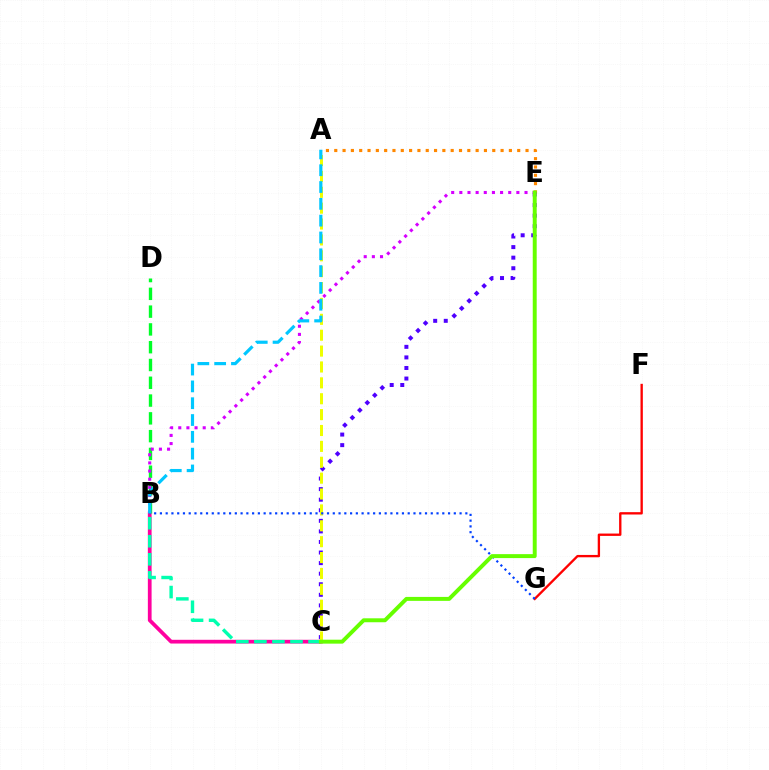{('A', 'E'): [{'color': '#ff8800', 'line_style': 'dotted', 'thickness': 2.26}], ('C', 'E'): [{'color': '#4f00ff', 'line_style': 'dotted', 'thickness': 2.87}, {'color': '#66ff00', 'line_style': 'solid', 'thickness': 2.84}], ('F', 'G'): [{'color': '#ff0000', 'line_style': 'solid', 'thickness': 1.69}], ('B', 'C'): [{'color': '#ff00a0', 'line_style': 'solid', 'thickness': 2.69}, {'color': '#00ffaf', 'line_style': 'dashed', 'thickness': 2.45}], ('B', 'D'): [{'color': '#00ff27', 'line_style': 'dashed', 'thickness': 2.42}], ('A', 'C'): [{'color': '#eeff00', 'line_style': 'dashed', 'thickness': 2.16}], ('B', 'E'): [{'color': '#d600ff', 'line_style': 'dotted', 'thickness': 2.21}], ('B', 'G'): [{'color': '#003fff', 'line_style': 'dotted', 'thickness': 1.57}], ('A', 'B'): [{'color': '#00c7ff', 'line_style': 'dashed', 'thickness': 2.28}]}